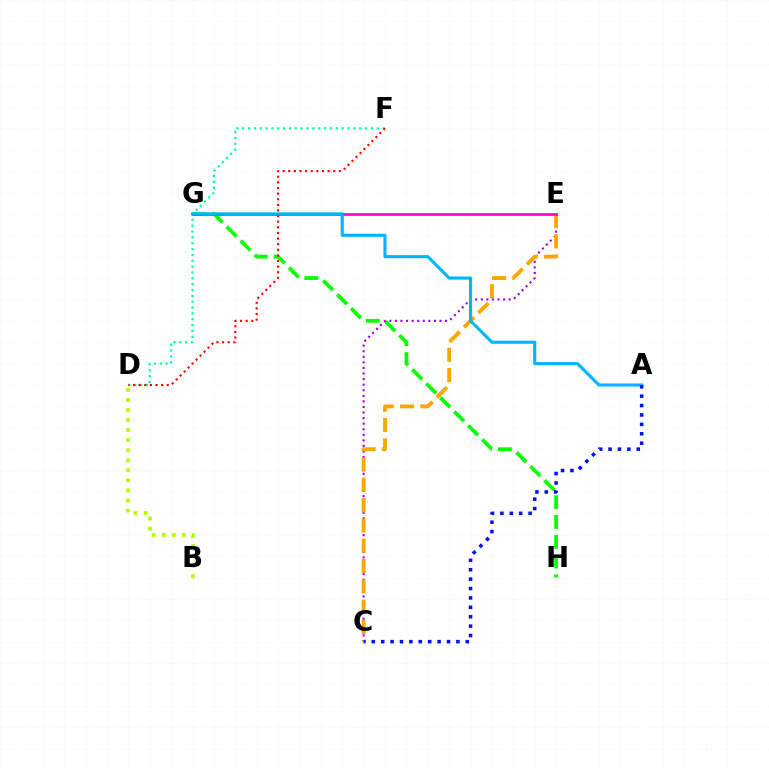{('G', 'H'): [{'color': '#08ff00', 'line_style': 'dashed', 'thickness': 2.69}], ('C', 'E'): [{'color': '#9b00ff', 'line_style': 'dotted', 'thickness': 1.51}, {'color': '#ffa500', 'line_style': 'dashed', 'thickness': 2.76}], ('B', 'D'): [{'color': '#b3ff00', 'line_style': 'dotted', 'thickness': 2.73}], ('D', 'F'): [{'color': '#00ff9d', 'line_style': 'dotted', 'thickness': 1.59}, {'color': '#ff0000', 'line_style': 'dotted', 'thickness': 1.53}], ('E', 'G'): [{'color': '#ff00bd', 'line_style': 'solid', 'thickness': 1.92}], ('A', 'G'): [{'color': '#00b5ff', 'line_style': 'solid', 'thickness': 2.24}], ('A', 'C'): [{'color': '#0010ff', 'line_style': 'dotted', 'thickness': 2.55}]}